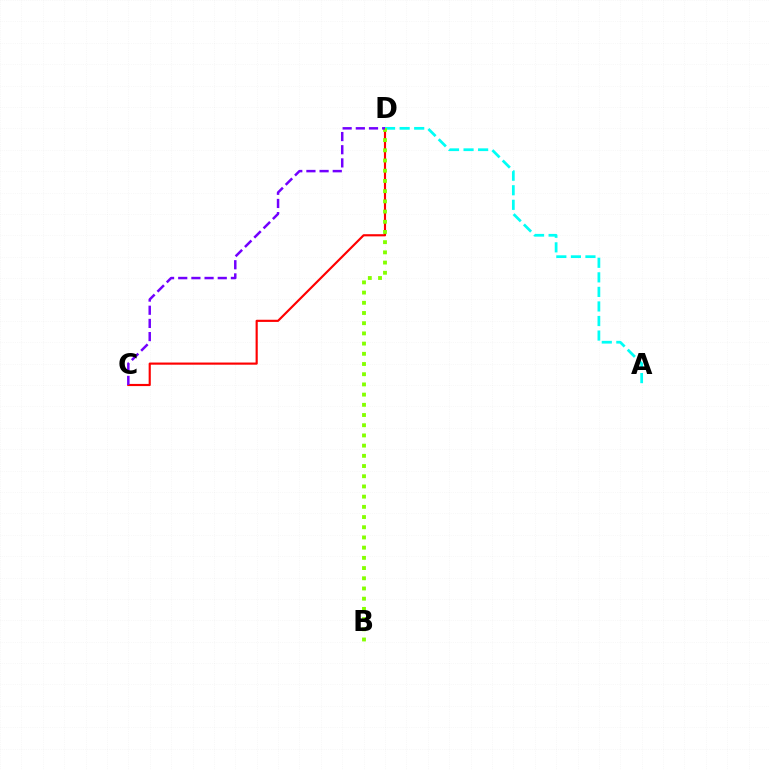{('C', 'D'): [{'color': '#ff0000', 'line_style': 'solid', 'thickness': 1.55}, {'color': '#7200ff', 'line_style': 'dashed', 'thickness': 1.79}], ('A', 'D'): [{'color': '#00fff6', 'line_style': 'dashed', 'thickness': 1.98}], ('B', 'D'): [{'color': '#84ff00', 'line_style': 'dotted', 'thickness': 2.77}]}